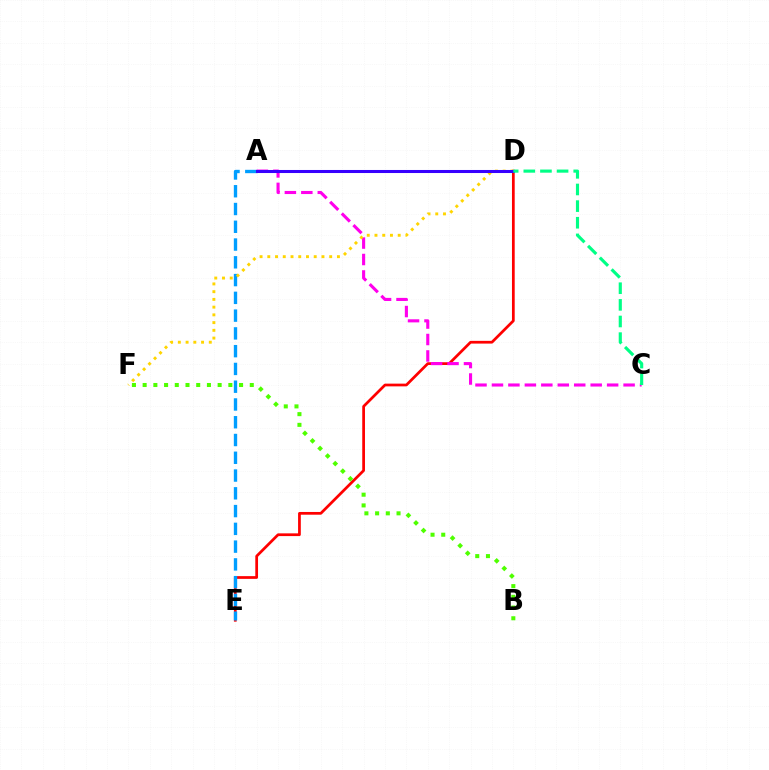{('D', 'E'): [{'color': '#ff0000', 'line_style': 'solid', 'thickness': 1.97}], ('A', 'E'): [{'color': '#009eff', 'line_style': 'dashed', 'thickness': 2.41}], ('A', 'C'): [{'color': '#ff00ed', 'line_style': 'dashed', 'thickness': 2.24}], ('D', 'F'): [{'color': '#ffd500', 'line_style': 'dotted', 'thickness': 2.1}], ('A', 'D'): [{'color': '#3700ff', 'line_style': 'solid', 'thickness': 2.19}], ('B', 'F'): [{'color': '#4fff00', 'line_style': 'dotted', 'thickness': 2.91}], ('C', 'D'): [{'color': '#00ff86', 'line_style': 'dashed', 'thickness': 2.26}]}